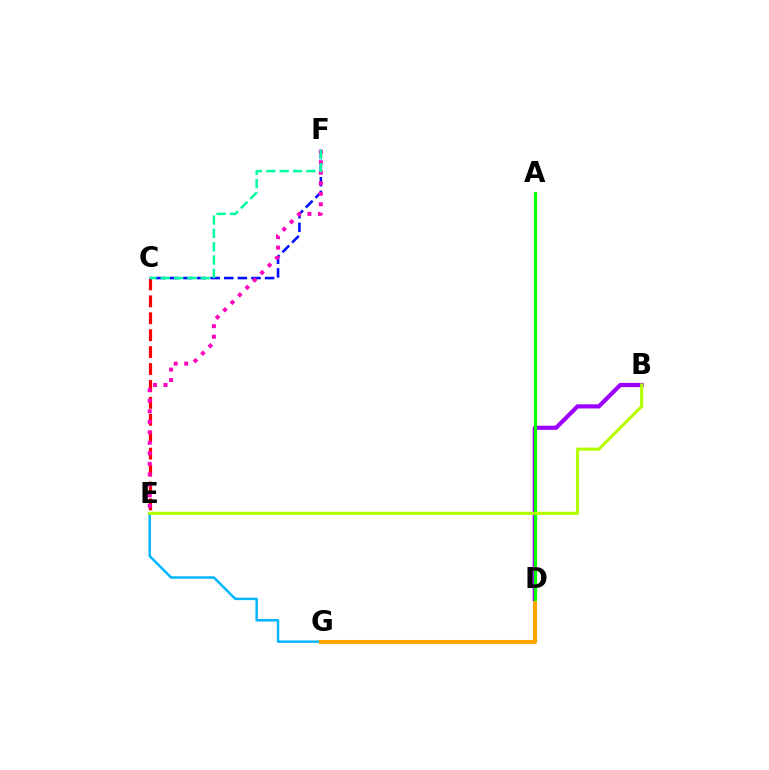{('E', 'G'): [{'color': '#00b5ff', 'line_style': 'solid', 'thickness': 1.78}], ('C', 'E'): [{'color': '#ff0000', 'line_style': 'dashed', 'thickness': 2.3}], ('C', 'F'): [{'color': '#0010ff', 'line_style': 'dashed', 'thickness': 1.85}, {'color': '#00ff9d', 'line_style': 'dashed', 'thickness': 1.81}], ('E', 'F'): [{'color': '#ff00bd', 'line_style': 'dotted', 'thickness': 2.86}], ('D', 'G'): [{'color': '#ffa500', 'line_style': 'solid', 'thickness': 2.93}], ('B', 'D'): [{'color': '#9b00ff', 'line_style': 'solid', 'thickness': 3.0}], ('A', 'D'): [{'color': '#08ff00', 'line_style': 'solid', 'thickness': 2.31}], ('B', 'E'): [{'color': '#b3ff00', 'line_style': 'solid', 'thickness': 2.27}]}